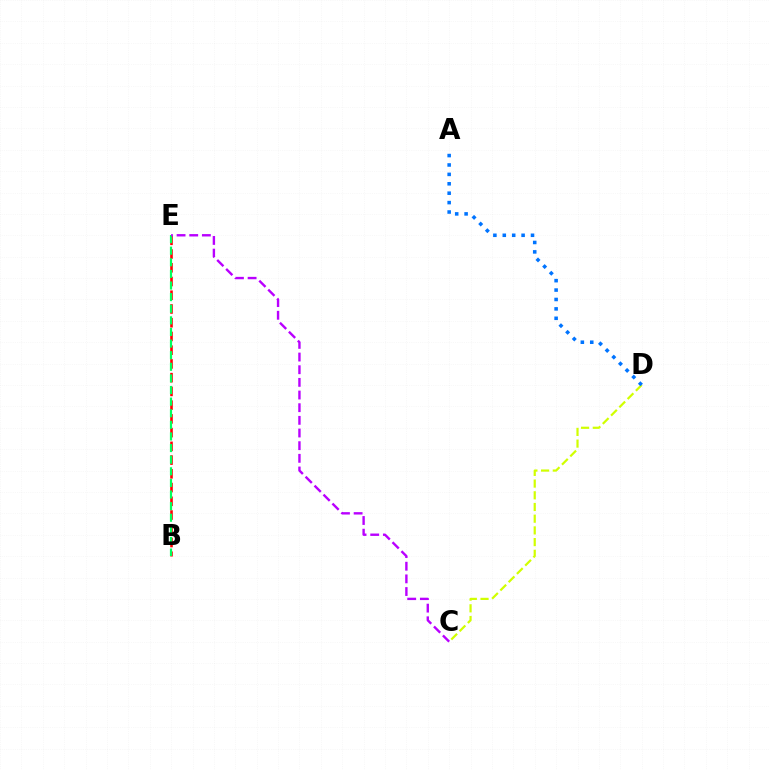{('B', 'E'): [{'color': '#ff0000', 'line_style': 'dashed', 'thickness': 1.87}, {'color': '#00ff5c', 'line_style': 'dashed', 'thickness': 1.58}], ('C', 'E'): [{'color': '#b900ff', 'line_style': 'dashed', 'thickness': 1.72}], ('C', 'D'): [{'color': '#d1ff00', 'line_style': 'dashed', 'thickness': 1.59}], ('A', 'D'): [{'color': '#0074ff', 'line_style': 'dotted', 'thickness': 2.56}]}